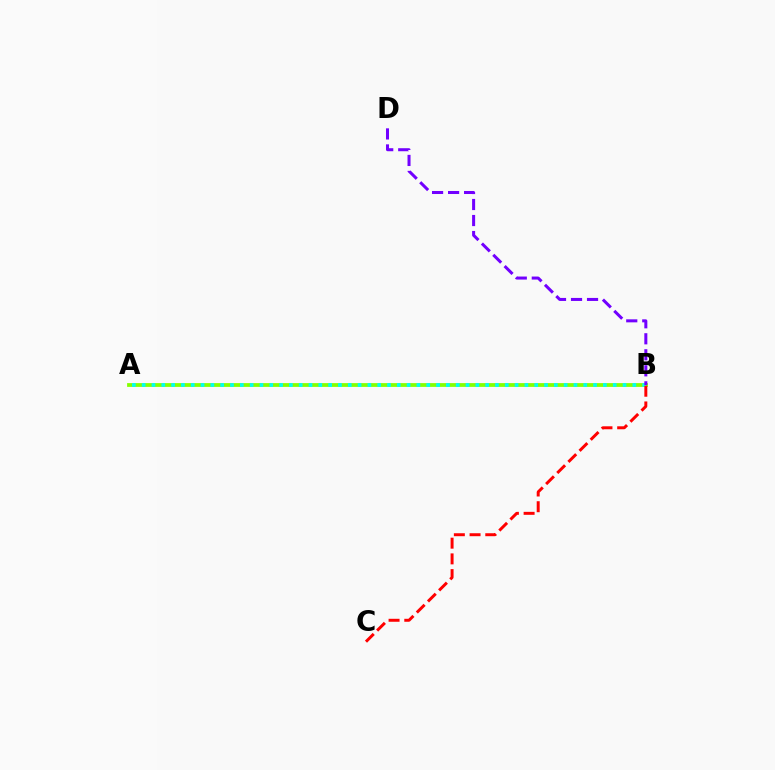{('A', 'B'): [{'color': '#84ff00', 'line_style': 'solid', 'thickness': 2.72}, {'color': '#00fff6', 'line_style': 'dotted', 'thickness': 2.67}], ('B', 'C'): [{'color': '#ff0000', 'line_style': 'dashed', 'thickness': 2.13}], ('B', 'D'): [{'color': '#7200ff', 'line_style': 'dashed', 'thickness': 2.18}]}